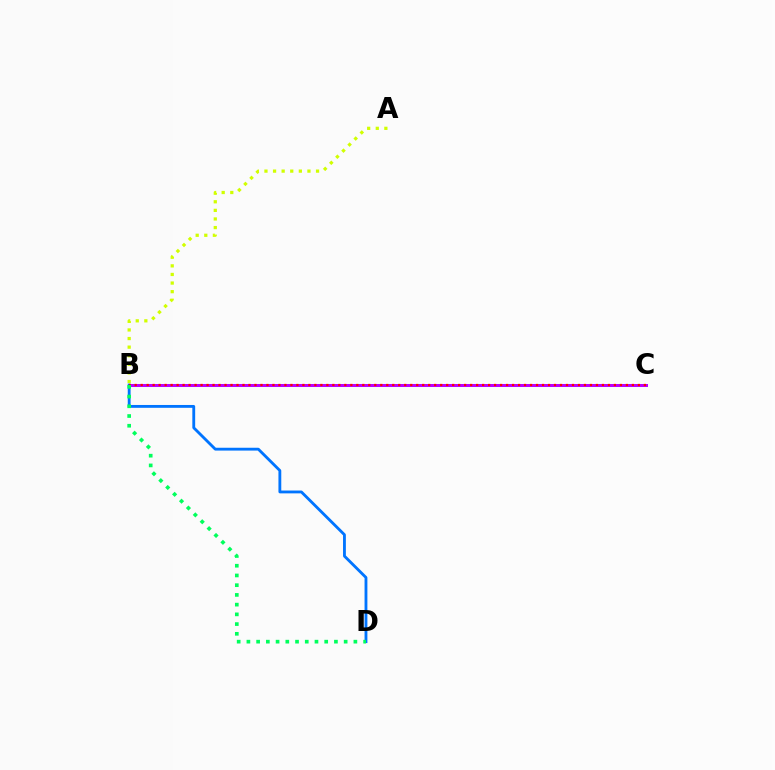{('B', 'C'): [{'color': '#b900ff', 'line_style': 'solid', 'thickness': 2.16}, {'color': '#ff0000', 'line_style': 'dotted', 'thickness': 1.63}], ('B', 'D'): [{'color': '#0074ff', 'line_style': 'solid', 'thickness': 2.04}, {'color': '#00ff5c', 'line_style': 'dotted', 'thickness': 2.64}], ('A', 'B'): [{'color': '#d1ff00', 'line_style': 'dotted', 'thickness': 2.34}]}